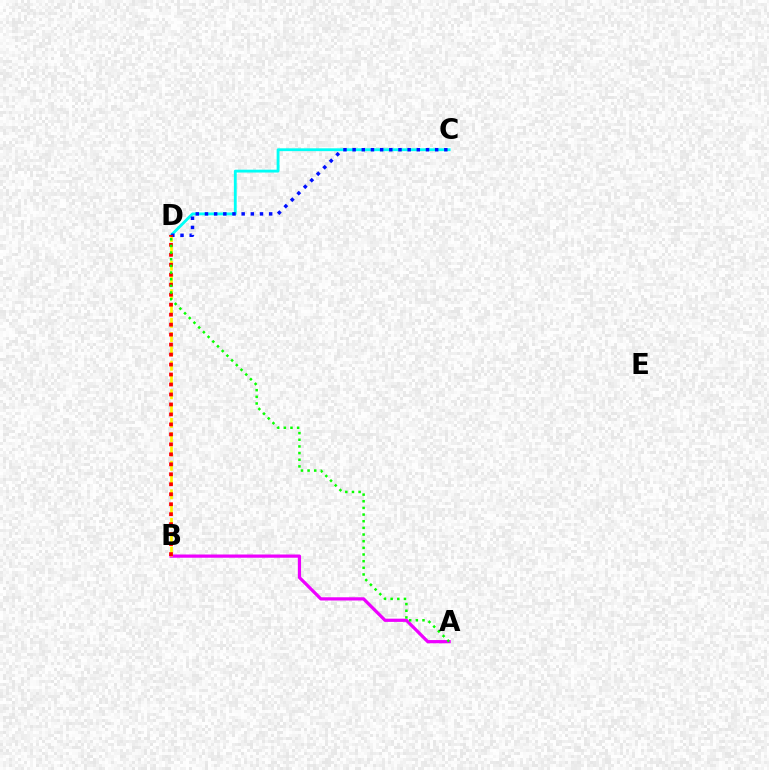{('A', 'B'): [{'color': '#ee00ff', 'line_style': 'solid', 'thickness': 2.32}], ('C', 'D'): [{'color': '#00fff6', 'line_style': 'solid', 'thickness': 2.04}, {'color': '#0010ff', 'line_style': 'dotted', 'thickness': 2.49}], ('B', 'D'): [{'color': '#fcf500', 'line_style': 'dashed', 'thickness': 1.94}, {'color': '#ff0000', 'line_style': 'dotted', 'thickness': 2.71}], ('A', 'D'): [{'color': '#08ff00', 'line_style': 'dotted', 'thickness': 1.81}]}